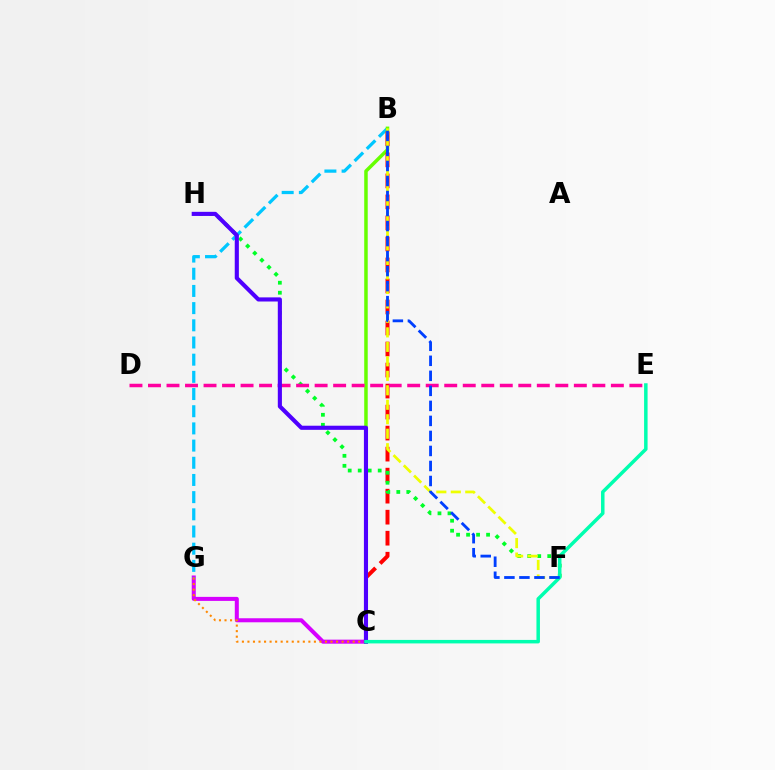{('C', 'G'): [{'color': '#d600ff', 'line_style': 'solid', 'thickness': 2.9}, {'color': '#ff8800', 'line_style': 'dotted', 'thickness': 1.5}], ('B', 'G'): [{'color': '#00c7ff', 'line_style': 'dashed', 'thickness': 2.33}], ('B', 'C'): [{'color': '#66ff00', 'line_style': 'solid', 'thickness': 2.52}, {'color': '#ff0000', 'line_style': 'dashed', 'thickness': 2.86}], ('F', 'H'): [{'color': '#00ff27', 'line_style': 'dotted', 'thickness': 2.72}], ('D', 'E'): [{'color': '#ff00a0', 'line_style': 'dashed', 'thickness': 2.52}], ('C', 'H'): [{'color': '#4f00ff', 'line_style': 'solid', 'thickness': 2.97}], ('B', 'F'): [{'color': '#eeff00', 'line_style': 'dashed', 'thickness': 1.97}, {'color': '#003fff', 'line_style': 'dashed', 'thickness': 2.04}], ('C', 'E'): [{'color': '#00ffaf', 'line_style': 'solid', 'thickness': 2.51}]}